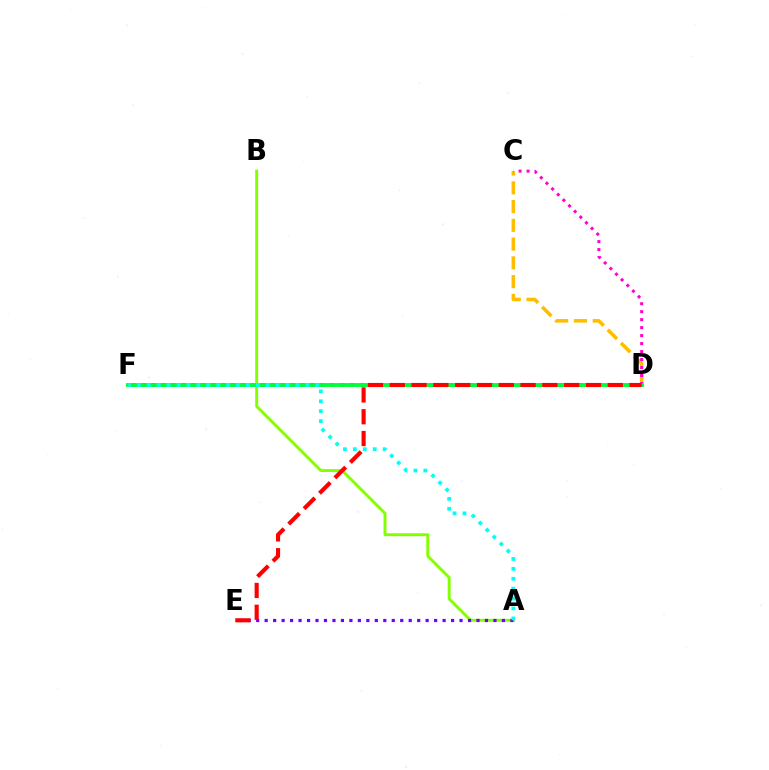{('C', 'D'): [{'color': '#ffbd00', 'line_style': 'dashed', 'thickness': 2.55}, {'color': '#ff00cf', 'line_style': 'dotted', 'thickness': 2.17}], ('A', 'B'): [{'color': '#84ff00', 'line_style': 'solid', 'thickness': 2.11}], ('D', 'F'): [{'color': '#004bff', 'line_style': 'dotted', 'thickness': 2.7}, {'color': '#00ff39', 'line_style': 'solid', 'thickness': 2.78}], ('A', 'E'): [{'color': '#7200ff', 'line_style': 'dotted', 'thickness': 2.3}], ('D', 'E'): [{'color': '#ff0000', 'line_style': 'dashed', 'thickness': 2.96}], ('A', 'F'): [{'color': '#00fff6', 'line_style': 'dotted', 'thickness': 2.69}]}